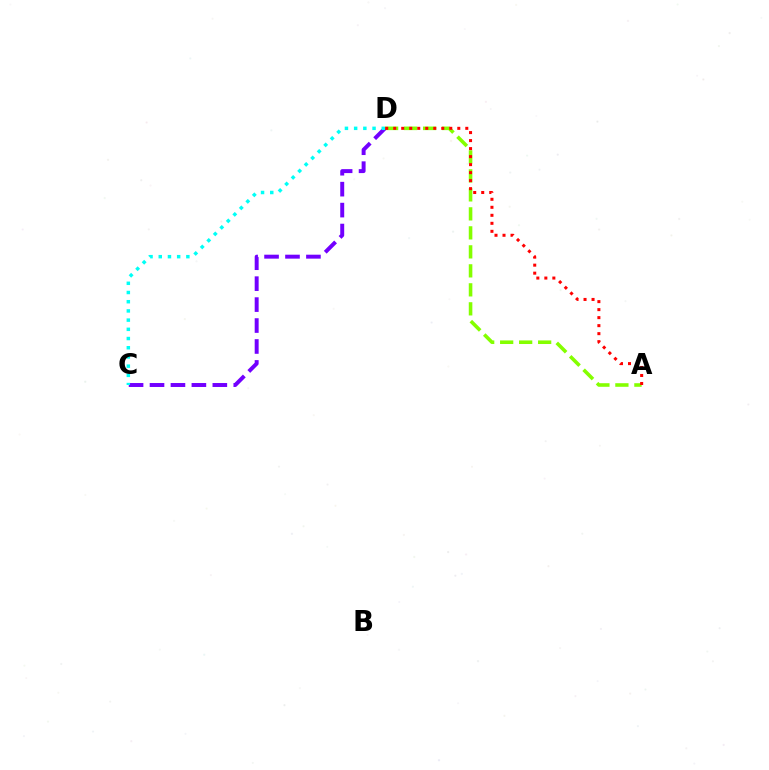{('A', 'D'): [{'color': '#84ff00', 'line_style': 'dashed', 'thickness': 2.58}, {'color': '#ff0000', 'line_style': 'dotted', 'thickness': 2.18}], ('C', 'D'): [{'color': '#7200ff', 'line_style': 'dashed', 'thickness': 2.84}, {'color': '#00fff6', 'line_style': 'dotted', 'thickness': 2.5}]}